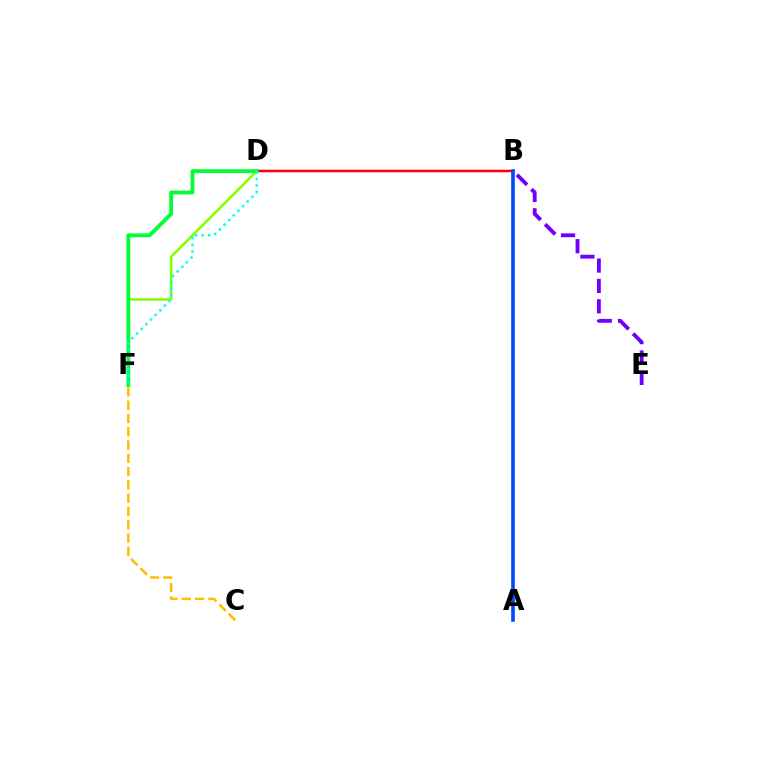{('C', 'F'): [{'color': '#ffbd00', 'line_style': 'dashed', 'thickness': 1.81}], ('D', 'F'): [{'color': '#84ff00', 'line_style': 'solid', 'thickness': 1.81}, {'color': '#00ff39', 'line_style': 'solid', 'thickness': 2.76}, {'color': '#00fff6', 'line_style': 'dotted', 'thickness': 1.78}], ('B', 'E'): [{'color': '#7200ff', 'line_style': 'dashed', 'thickness': 2.77}], ('B', 'D'): [{'color': '#ff00cf', 'line_style': 'solid', 'thickness': 1.69}, {'color': '#ff0000', 'line_style': 'solid', 'thickness': 1.65}], ('A', 'B'): [{'color': '#004bff', 'line_style': 'solid', 'thickness': 2.6}]}